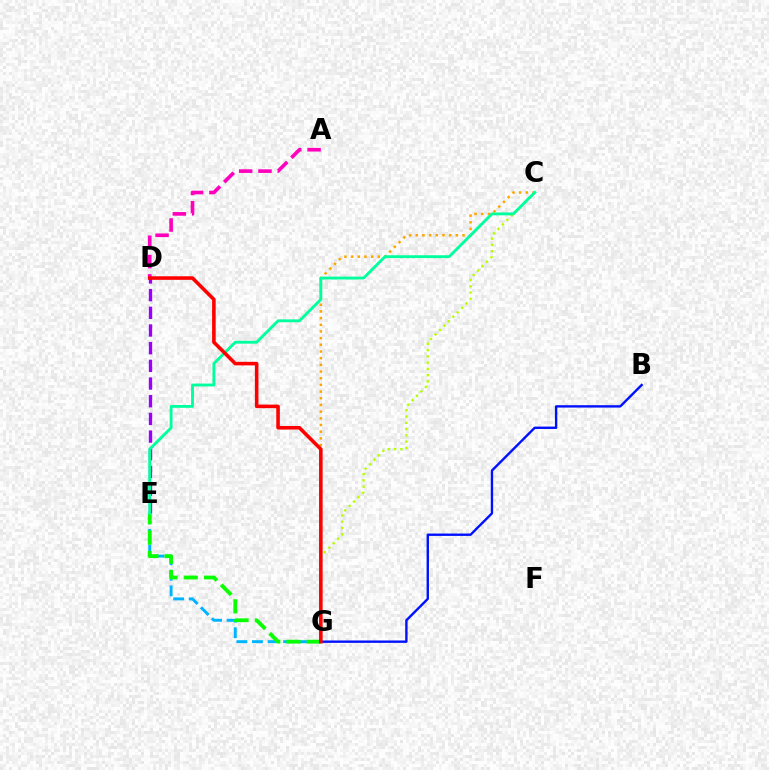{('A', 'D'): [{'color': '#ff00bd', 'line_style': 'dashed', 'thickness': 2.62}], ('C', 'G'): [{'color': '#ffa500', 'line_style': 'dotted', 'thickness': 1.82}, {'color': '#b3ff00', 'line_style': 'dotted', 'thickness': 1.7}], ('B', 'G'): [{'color': '#0010ff', 'line_style': 'solid', 'thickness': 1.71}], ('D', 'E'): [{'color': '#9b00ff', 'line_style': 'dashed', 'thickness': 2.4}], ('E', 'G'): [{'color': '#00b5ff', 'line_style': 'dashed', 'thickness': 2.12}, {'color': '#08ff00', 'line_style': 'dashed', 'thickness': 2.75}], ('C', 'E'): [{'color': '#00ff9d', 'line_style': 'solid', 'thickness': 2.06}], ('D', 'G'): [{'color': '#ff0000', 'line_style': 'solid', 'thickness': 2.57}]}